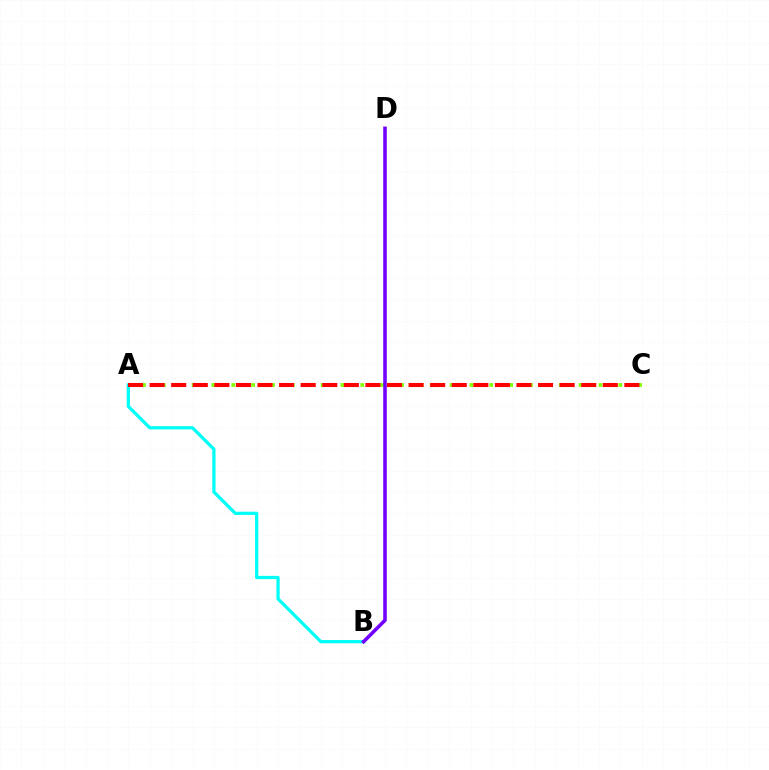{('A', 'B'): [{'color': '#00fff6', 'line_style': 'solid', 'thickness': 2.34}], ('A', 'C'): [{'color': '#84ff00', 'line_style': 'dotted', 'thickness': 2.7}, {'color': '#ff0000', 'line_style': 'dashed', 'thickness': 2.93}], ('B', 'D'): [{'color': '#7200ff', 'line_style': 'solid', 'thickness': 2.56}]}